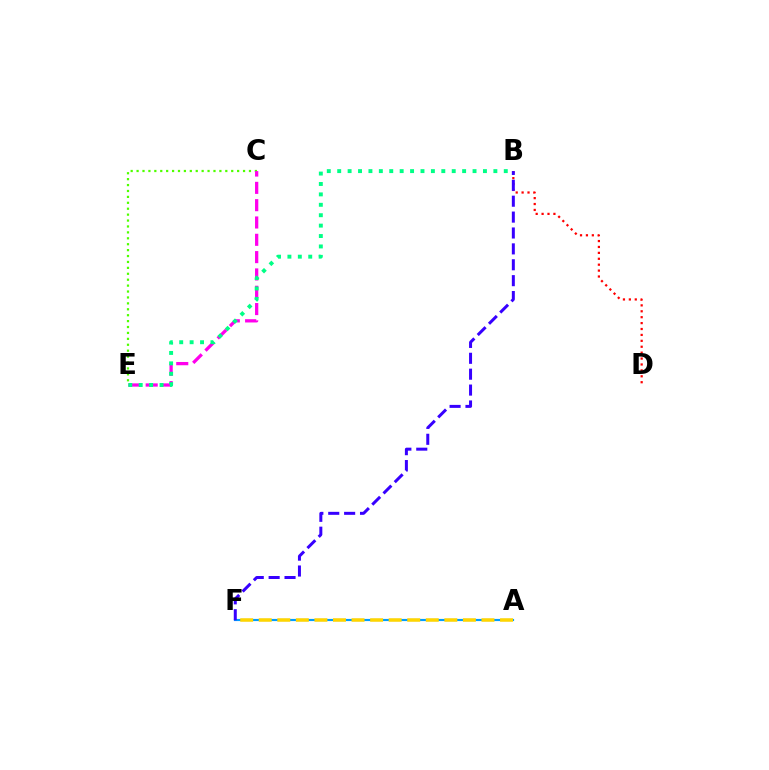{('C', 'E'): [{'color': '#4fff00', 'line_style': 'dotted', 'thickness': 1.61}, {'color': '#ff00ed', 'line_style': 'dashed', 'thickness': 2.35}], ('A', 'F'): [{'color': '#009eff', 'line_style': 'solid', 'thickness': 1.55}, {'color': '#ffd500', 'line_style': 'dashed', 'thickness': 2.52}], ('B', 'D'): [{'color': '#ff0000', 'line_style': 'dotted', 'thickness': 1.61}], ('B', 'E'): [{'color': '#00ff86', 'line_style': 'dotted', 'thickness': 2.83}], ('B', 'F'): [{'color': '#3700ff', 'line_style': 'dashed', 'thickness': 2.16}]}